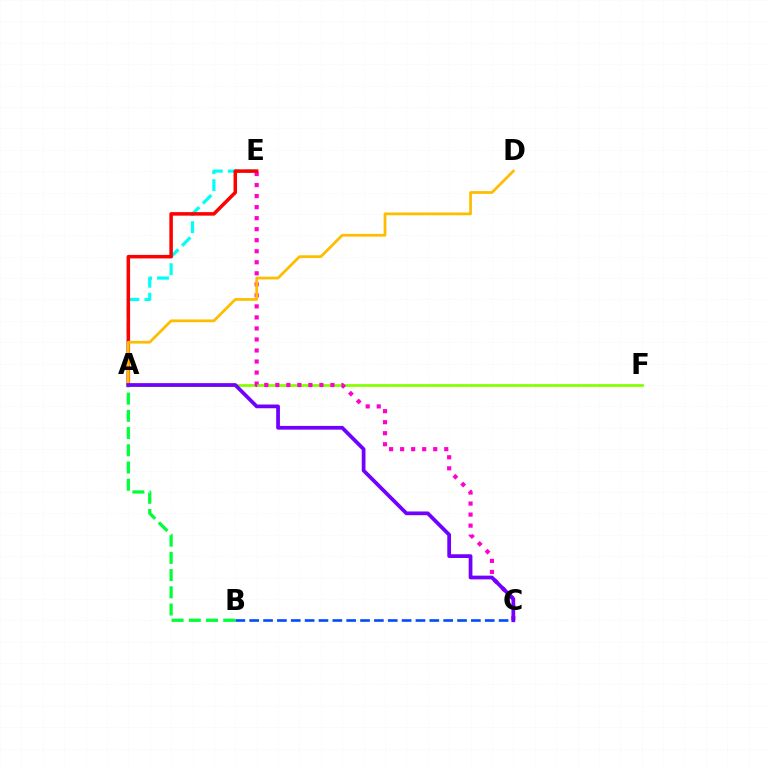{('A', 'E'): [{'color': '#00fff6', 'line_style': 'dashed', 'thickness': 2.3}, {'color': '#ff0000', 'line_style': 'solid', 'thickness': 2.53}], ('A', 'F'): [{'color': '#84ff00', 'line_style': 'solid', 'thickness': 1.98}], ('C', 'E'): [{'color': '#ff00cf', 'line_style': 'dotted', 'thickness': 3.0}], ('B', 'C'): [{'color': '#004bff', 'line_style': 'dashed', 'thickness': 1.88}], ('A', 'D'): [{'color': '#ffbd00', 'line_style': 'solid', 'thickness': 1.99}], ('A', 'B'): [{'color': '#00ff39', 'line_style': 'dashed', 'thickness': 2.34}], ('A', 'C'): [{'color': '#7200ff', 'line_style': 'solid', 'thickness': 2.69}]}